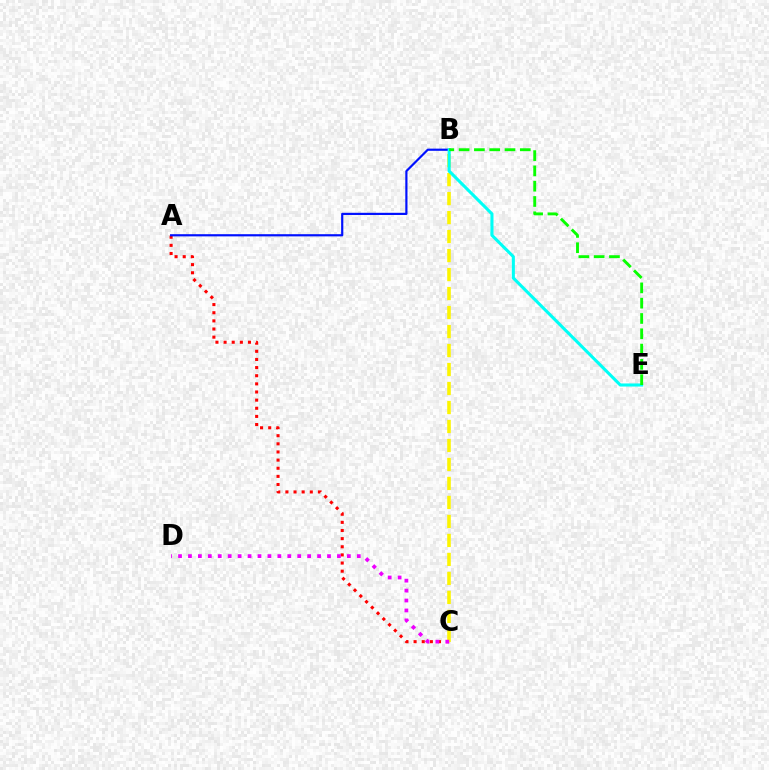{('A', 'C'): [{'color': '#ff0000', 'line_style': 'dotted', 'thickness': 2.21}], ('B', 'C'): [{'color': '#fcf500', 'line_style': 'dashed', 'thickness': 2.58}], ('A', 'B'): [{'color': '#0010ff', 'line_style': 'solid', 'thickness': 1.57}], ('C', 'D'): [{'color': '#ee00ff', 'line_style': 'dotted', 'thickness': 2.7}], ('B', 'E'): [{'color': '#00fff6', 'line_style': 'solid', 'thickness': 2.22}, {'color': '#08ff00', 'line_style': 'dashed', 'thickness': 2.08}]}